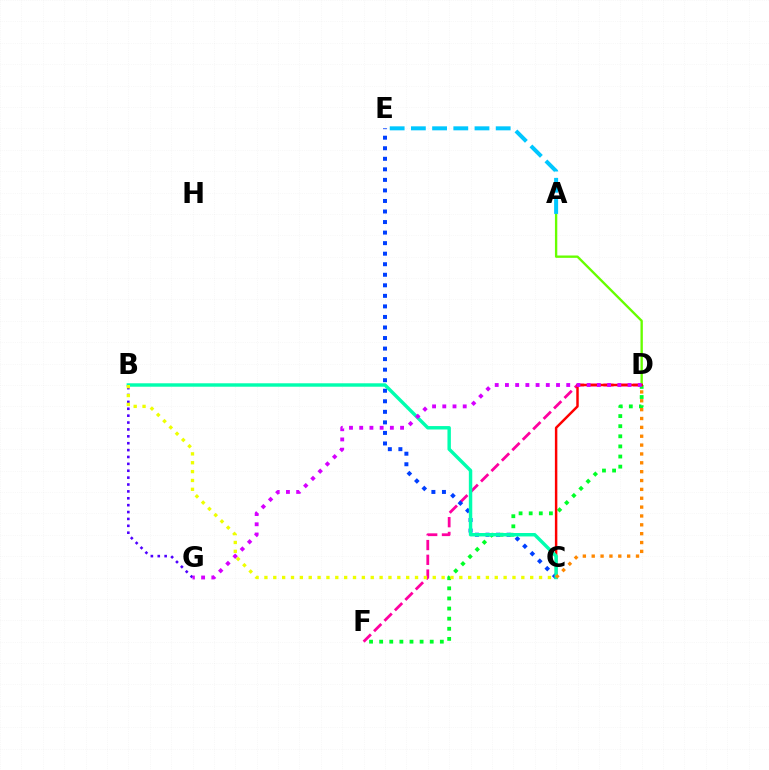{('A', 'D'): [{'color': '#66ff00', 'line_style': 'solid', 'thickness': 1.7}], ('D', 'F'): [{'color': '#ff00a0', 'line_style': 'dashed', 'thickness': 2.0}, {'color': '#00ff27', 'line_style': 'dotted', 'thickness': 2.75}], ('C', 'E'): [{'color': '#003fff', 'line_style': 'dotted', 'thickness': 2.86}], ('C', 'D'): [{'color': '#ff0000', 'line_style': 'solid', 'thickness': 1.78}, {'color': '#ff8800', 'line_style': 'dotted', 'thickness': 2.41}], ('B', 'C'): [{'color': '#00ffaf', 'line_style': 'solid', 'thickness': 2.47}, {'color': '#eeff00', 'line_style': 'dotted', 'thickness': 2.41}], ('B', 'G'): [{'color': '#4f00ff', 'line_style': 'dotted', 'thickness': 1.87}], ('A', 'E'): [{'color': '#00c7ff', 'line_style': 'dashed', 'thickness': 2.88}], ('D', 'G'): [{'color': '#d600ff', 'line_style': 'dotted', 'thickness': 2.78}]}